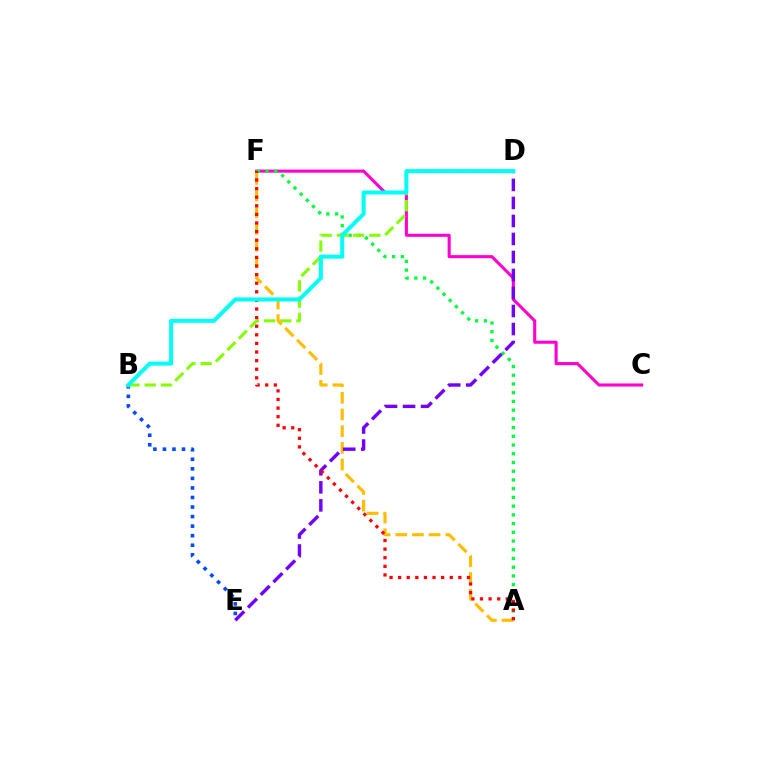{('C', 'F'): [{'color': '#ff00cf', 'line_style': 'solid', 'thickness': 2.21}], ('A', 'F'): [{'color': '#00ff39', 'line_style': 'dotted', 'thickness': 2.37}, {'color': '#ffbd00', 'line_style': 'dashed', 'thickness': 2.27}, {'color': '#ff0000', 'line_style': 'dotted', 'thickness': 2.34}], ('B', 'E'): [{'color': '#004bff', 'line_style': 'dotted', 'thickness': 2.59}], ('B', 'D'): [{'color': '#84ff00', 'line_style': 'dashed', 'thickness': 2.2}, {'color': '#00fff6', 'line_style': 'solid', 'thickness': 2.88}], ('D', 'E'): [{'color': '#7200ff', 'line_style': 'dashed', 'thickness': 2.45}]}